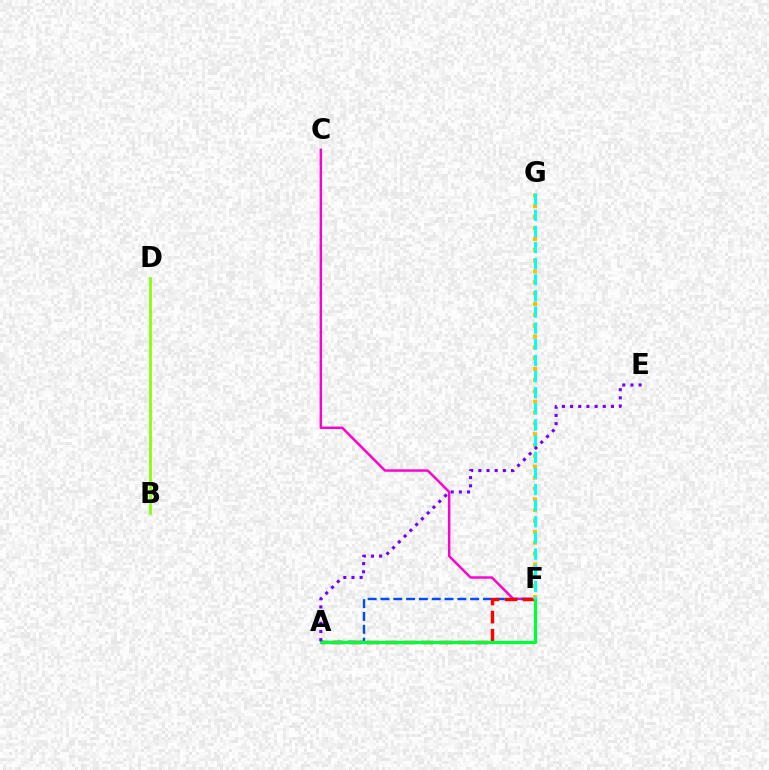{('C', 'F'): [{'color': '#ff00cf', 'line_style': 'solid', 'thickness': 1.76}], ('A', 'F'): [{'color': '#004bff', 'line_style': 'dashed', 'thickness': 1.74}, {'color': '#ff0000', 'line_style': 'dashed', 'thickness': 2.46}, {'color': '#00ff39', 'line_style': 'solid', 'thickness': 2.37}], ('F', 'G'): [{'color': '#ffbd00', 'line_style': 'dotted', 'thickness': 2.95}, {'color': '#00fff6', 'line_style': 'dashed', 'thickness': 2.19}], ('A', 'E'): [{'color': '#7200ff', 'line_style': 'dotted', 'thickness': 2.22}], ('B', 'D'): [{'color': '#84ff00', 'line_style': 'solid', 'thickness': 1.91}]}